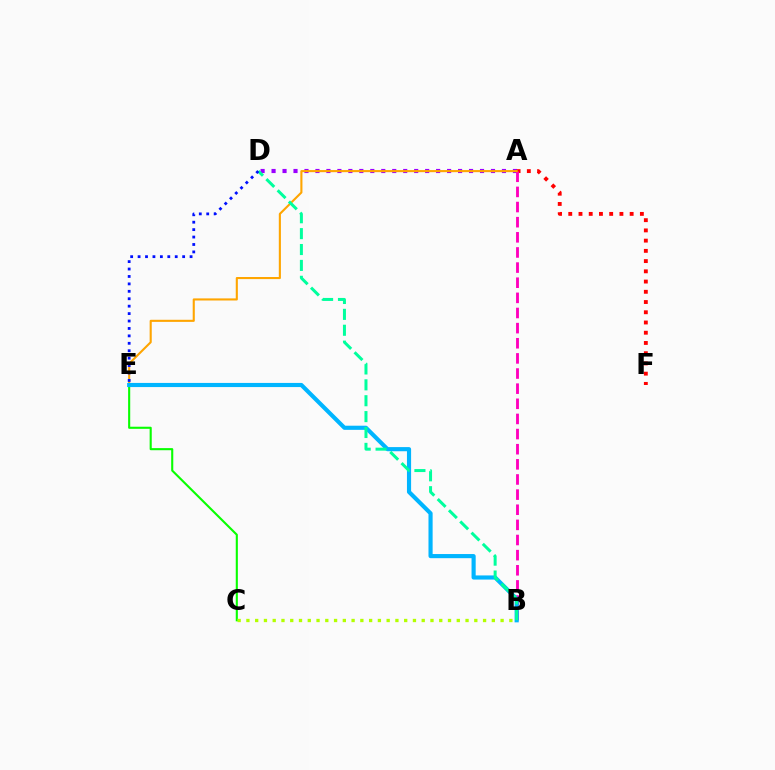{('A', 'D'): [{'color': '#9b00ff', 'line_style': 'dotted', 'thickness': 2.98}], ('A', 'F'): [{'color': '#ff0000', 'line_style': 'dotted', 'thickness': 2.78}], ('A', 'B'): [{'color': '#ff00bd', 'line_style': 'dashed', 'thickness': 2.06}], ('A', 'E'): [{'color': '#ffa500', 'line_style': 'solid', 'thickness': 1.51}], ('C', 'E'): [{'color': '#08ff00', 'line_style': 'solid', 'thickness': 1.51}], ('B', 'E'): [{'color': '#00b5ff', 'line_style': 'solid', 'thickness': 2.98}], ('B', 'C'): [{'color': '#b3ff00', 'line_style': 'dotted', 'thickness': 2.38}], ('B', 'D'): [{'color': '#00ff9d', 'line_style': 'dashed', 'thickness': 2.16}], ('D', 'E'): [{'color': '#0010ff', 'line_style': 'dotted', 'thickness': 2.02}]}